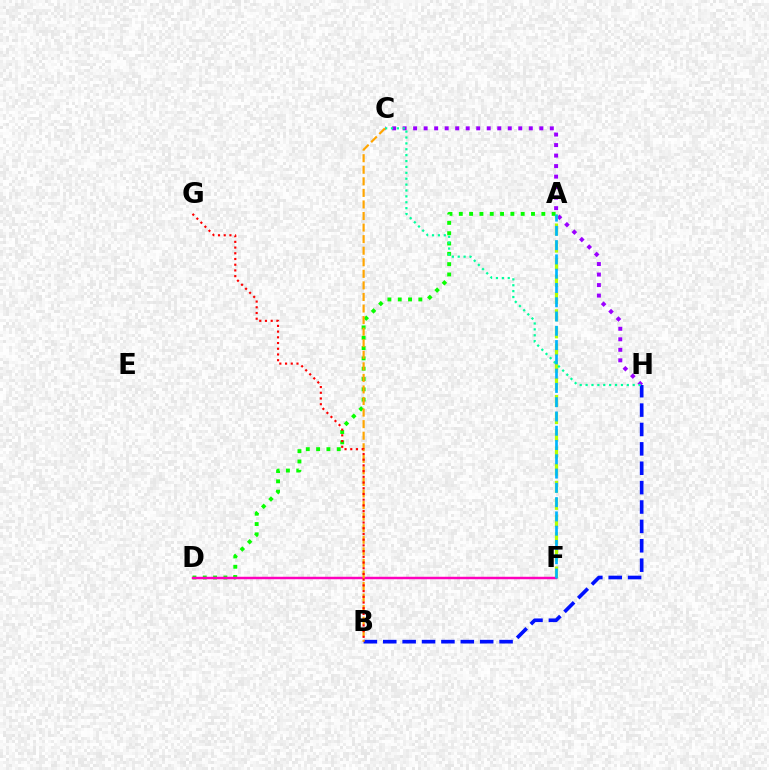{('C', 'H'): [{'color': '#9b00ff', 'line_style': 'dotted', 'thickness': 2.86}, {'color': '#00ff9d', 'line_style': 'dotted', 'thickness': 1.6}], ('A', 'F'): [{'color': '#b3ff00', 'line_style': 'dashed', 'thickness': 2.33}, {'color': '#00b5ff', 'line_style': 'dashed', 'thickness': 1.94}], ('A', 'D'): [{'color': '#08ff00', 'line_style': 'dotted', 'thickness': 2.8}], ('B', 'H'): [{'color': '#0010ff', 'line_style': 'dashed', 'thickness': 2.63}], ('D', 'F'): [{'color': '#ff00bd', 'line_style': 'solid', 'thickness': 1.77}], ('B', 'C'): [{'color': '#ffa500', 'line_style': 'dashed', 'thickness': 1.57}], ('B', 'G'): [{'color': '#ff0000', 'line_style': 'dotted', 'thickness': 1.55}]}